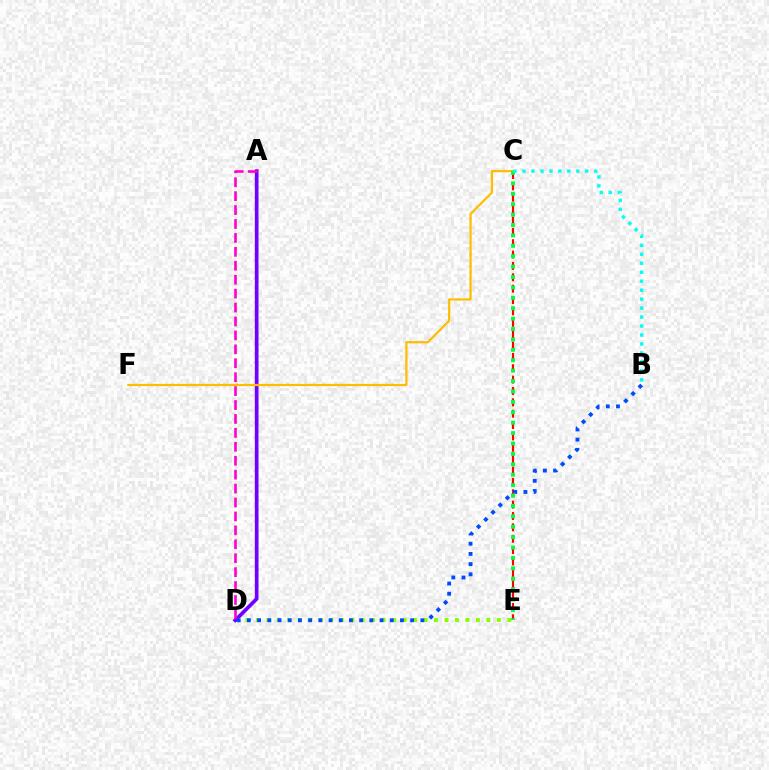{('D', 'E'): [{'color': '#84ff00', 'line_style': 'dotted', 'thickness': 2.85}], ('C', 'E'): [{'color': '#ff0000', 'line_style': 'dashed', 'thickness': 1.54}, {'color': '#00ff39', 'line_style': 'dotted', 'thickness': 2.83}], ('A', 'D'): [{'color': '#7200ff', 'line_style': 'solid', 'thickness': 2.66}, {'color': '#ff00cf', 'line_style': 'dashed', 'thickness': 1.89}], ('B', 'D'): [{'color': '#004bff', 'line_style': 'dotted', 'thickness': 2.77}], ('C', 'F'): [{'color': '#ffbd00', 'line_style': 'solid', 'thickness': 1.61}], ('B', 'C'): [{'color': '#00fff6', 'line_style': 'dotted', 'thickness': 2.44}]}